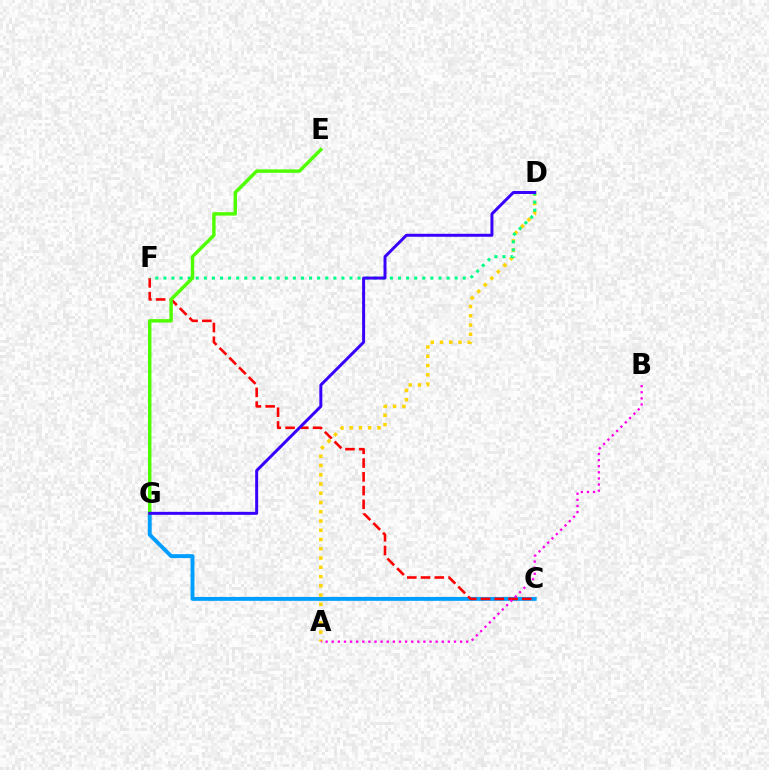{('C', 'G'): [{'color': '#009eff', 'line_style': 'solid', 'thickness': 2.81}], ('C', 'F'): [{'color': '#ff0000', 'line_style': 'dashed', 'thickness': 1.87}], ('A', 'D'): [{'color': '#ffd500', 'line_style': 'dotted', 'thickness': 2.51}], ('A', 'B'): [{'color': '#ff00ed', 'line_style': 'dotted', 'thickness': 1.66}], ('D', 'F'): [{'color': '#00ff86', 'line_style': 'dotted', 'thickness': 2.2}], ('E', 'G'): [{'color': '#4fff00', 'line_style': 'solid', 'thickness': 2.47}], ('D', 'G'): [{'color': '#3700ff', 'line_style': 'solid', 'thickness': 2.14}]}